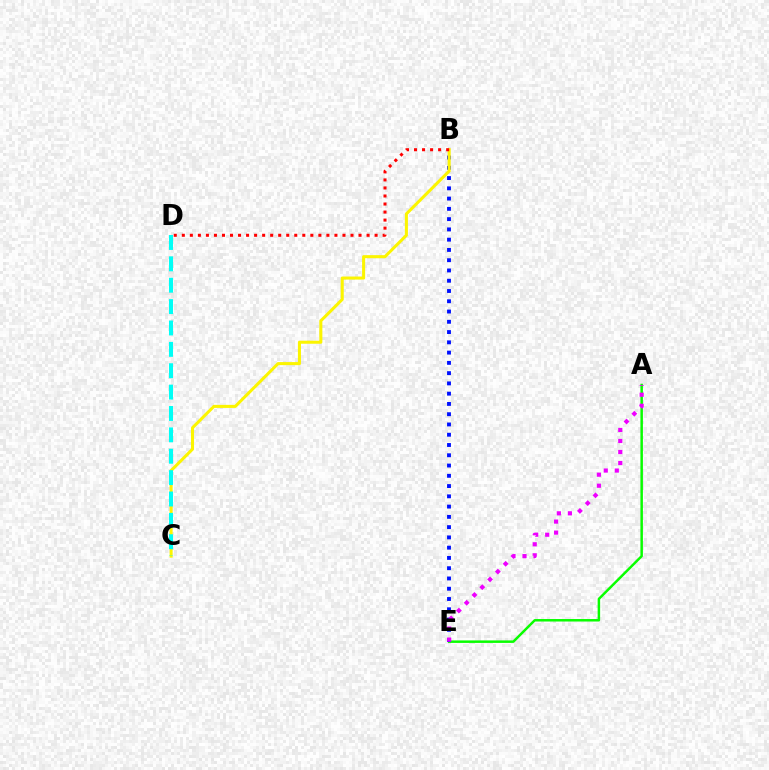{('A', 'E'): [{'color': '#08ff00', 'line_style': 'solid', 'thickness': 1.79}, {'color': '#ee00ff', 'line_style': 'dotted', 'thickness': 2.99}], ('B', 'E'): [{'color': '#0010ff', 'line_style': 'dotted', 'thickness': 2.79}], ('B', 'C'): [{'color': '#fcf500', 'line_style': 'solid', 'thickness': 2.2}], ('C', 'D'): [{'color': '#00fff6', 'line_style': 'dashed', 'thickness': 2.9}], ('B', 'D'): [{'color': '#ff0000', 'line_style': 'dotted', 'thickness': 2.18}]}